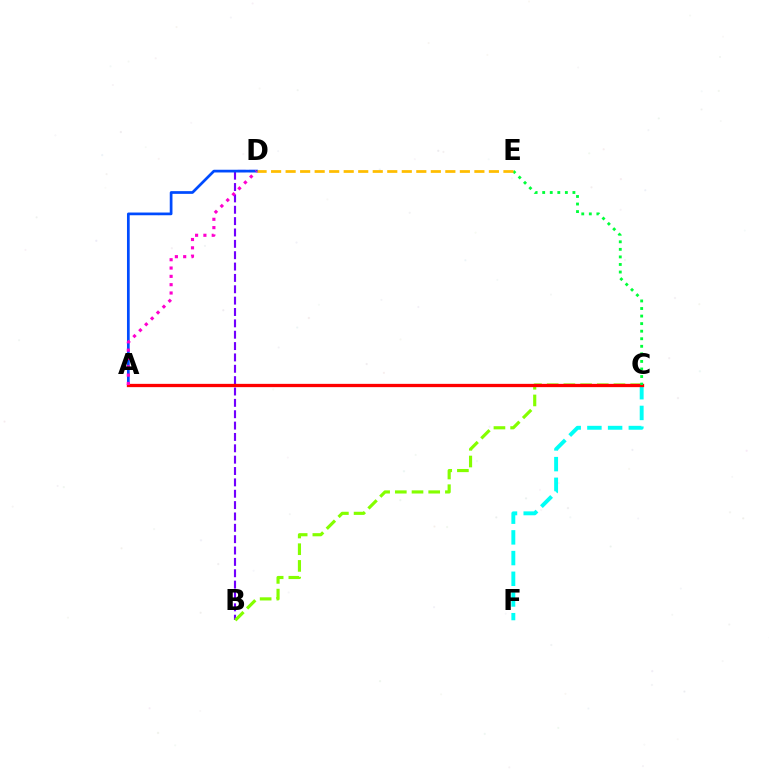{('B', 'D'): [{'color': '#7200ff', 'line_style': 'dashed', 'thickness': 1.54}], ('B', 'C'): [{'color': '#84ff00', 'line_style': 'dashed', 'thickness': 2.27}], ('C', 'F'): [{'color': '#00fff6', 'line_style': 'dashed', 'thickness': 2.81}], ('A', 'D'): [{'color': '#004bff', 'line_style': 'solid', 'thickness': 1.96}, {'color': '#ff00cf', 'line_style': 'dotted', 'thickness': 2.26}], ('A', 'C'): [{'color': '#ff0000', 'line_style': 'solid', 'thickness': 2.37}], ('C', 'E'): [{'color': '#00ff39', 'line_style': 'dotted', 'thickness': 2.05}], ('D', 'E'): [{'color': '#ffbd00', 'line_style': 'dashed', 'thickness': 1.97}]}